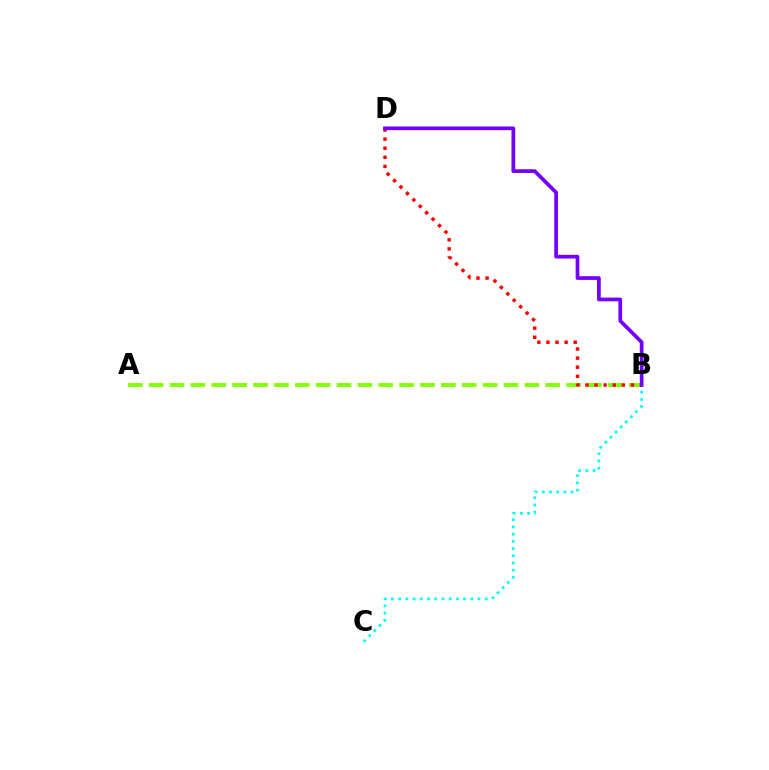{('B', 'C'): [{'color': '#00fff6', 'line_style': 'dotted', 'thickness': 1.96}], ('A', 'B'): [{'color': '#84ff00', 'line_style': 'dashed', 'thickness': 2.84}], ('B', 'D'): [{'color': '#ff0000', 'line_style': 'dotted', 'thickness': 2.47}, {'color': '#7200ff', 'line_style': 'solid', 'thickness': 2.68}]}